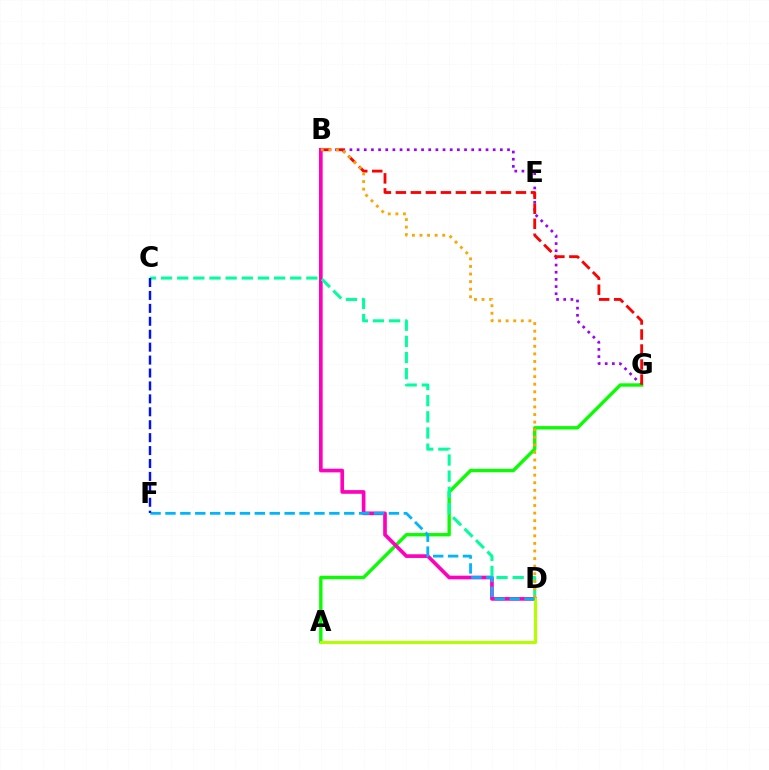{('B', 'G'): [{'color': '#9b00ff', 'line_style': 'dotted', 'thickness': 1.95}, {'color': '#ff0000', 'line_style': 'dashed', 'thickness': 2.04}], ('A', 'G'): [{'color': '#08ff00', 'line_style': 'solid', 'thickness': 2.42}], ('B', 'D'): [{'color': '#ff00bd', 'line_style': 'solid', 'thickness': 2.64}, {'color': '#ffa500', 'line_style': 'dotted', 'thickness': 2.06}], ('C', 'D'): [{'color': '#00ff9d', 'line_style': 'dashed', 'thickness': 2.19}], ('A', 'D'): [{'color': '#b3ff00', 'line_style': 'solid', 'thickness': 2.24}], ('D', 'F'): [{'color': '#00b5ff', 'line_style': 'dashed', 'thickness': 2.02}], ('C', 'F'): [{'color': '#0010ff', 'line_style': 'dashed', 'thickness': 1.76}]}